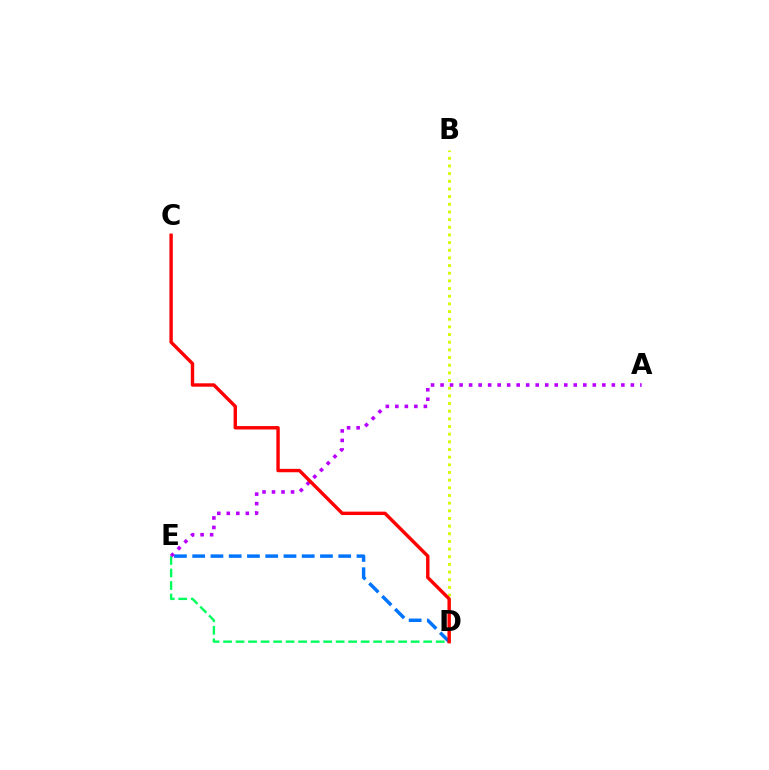{('B', 'D'): [{'color': '#d1ff00', 'line_style': 'dotted', 'thickness': 2.08}], ('D', 'E'): [{'color': '#00ff5c', 'line_style': 'dashed', 'thickness': 1.7}, {'color': '#0074ff', 'line_style': 'dashed', 'thickness': 2.48}], ('A', 'E'): [{'color': '#b900ff', 'line_style': 'dotted', 'thickness': 2.59}], ('C', 'D'): [{'color': '#ff0000', 'line_style': 'solid', 'thickness': 2.45}]}